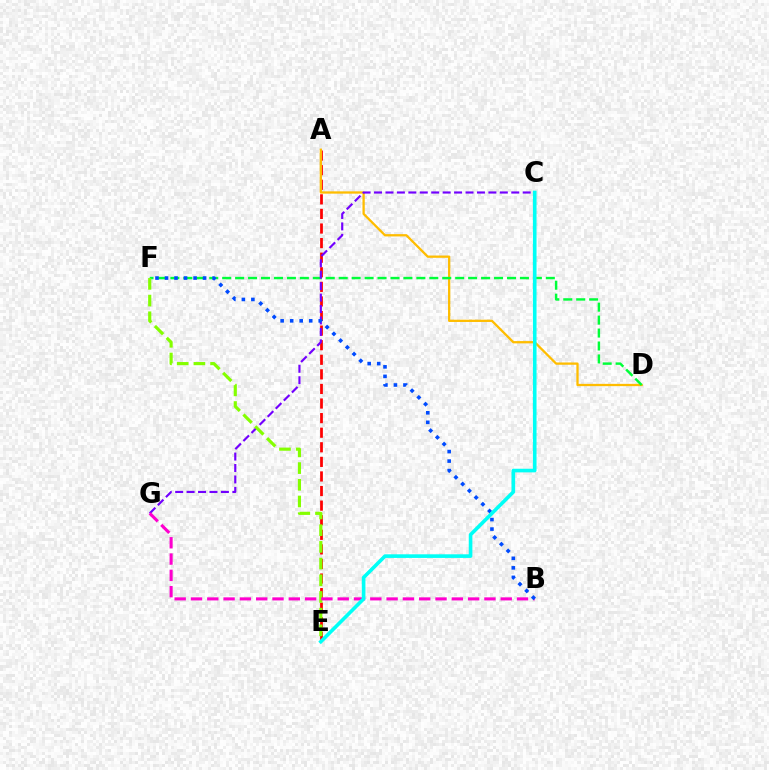{('A', 'E'): [{'color': '#ff0000', 'line_style': 'dashed', 'thickness': 1.98}], ('A', 'D'): [{'color': '#ffbd00', 'line_style': 'solid', 'thickness': 1.64}], ('D', 'F'): [{'color': '#00ff39', 'line_style': 'dashed', 'thickness': 1.76}], ('C', 'G'): [{'color': '#7200ff', 'line_style': 'dashed', 'thickness': 1.55}], ('E', 'F'): [{'color': '#84ff00', 'line_style': 'dashed', 'thickness': 2.27}], ('B', 'G'): [{'color': '#ff00cf', 'line_style': 'dashed', 'thickness': 2.21}], ('B', 'F'): [{'color': '#004bff', 'line_style': 'dotted', 'thickness': 2.59}], ('C', 'E'): [{'color': '#00fff6', 'line_style': 'solid', 'thickness': 2.61}]}